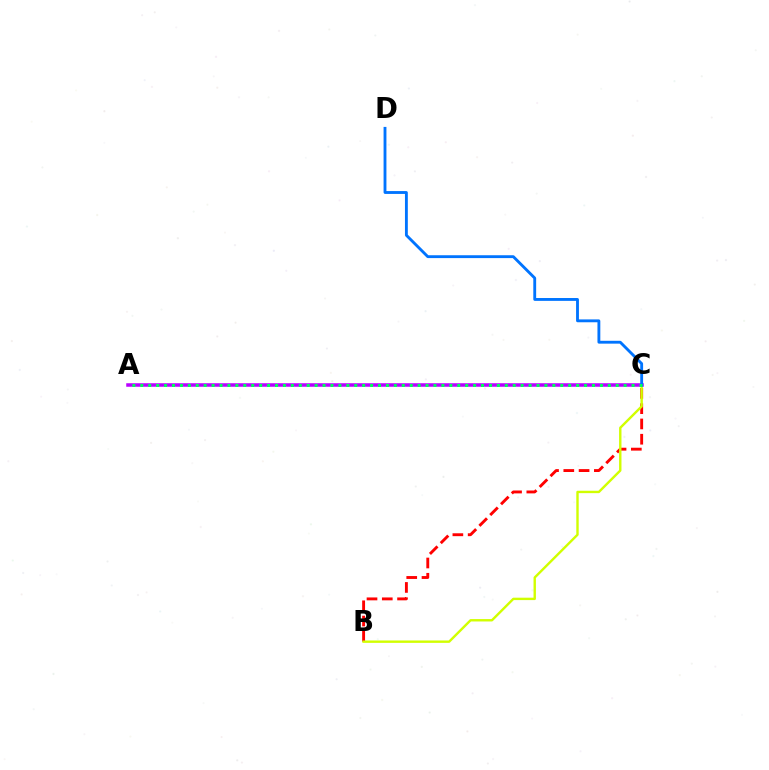{('B', 'C'): [{'color': '#ff0000', 'line_style': 'dashed', 'thickness': 2.08}, {'color': '#d1ff00', 'line_style': 'solid', 'thickness': 1.73}], ('A', 'C'): [{'color': '#b900ff', 'line_style': 'solid', 'thickness': 2.53}, {'color': '#00ff5c', 'line_style': 'dotted', 'thickness': 2.15}], ('C', 'D'): [{'color': '#0074ff', 'line_style': 'solid', 'thickness': 2.06}]}